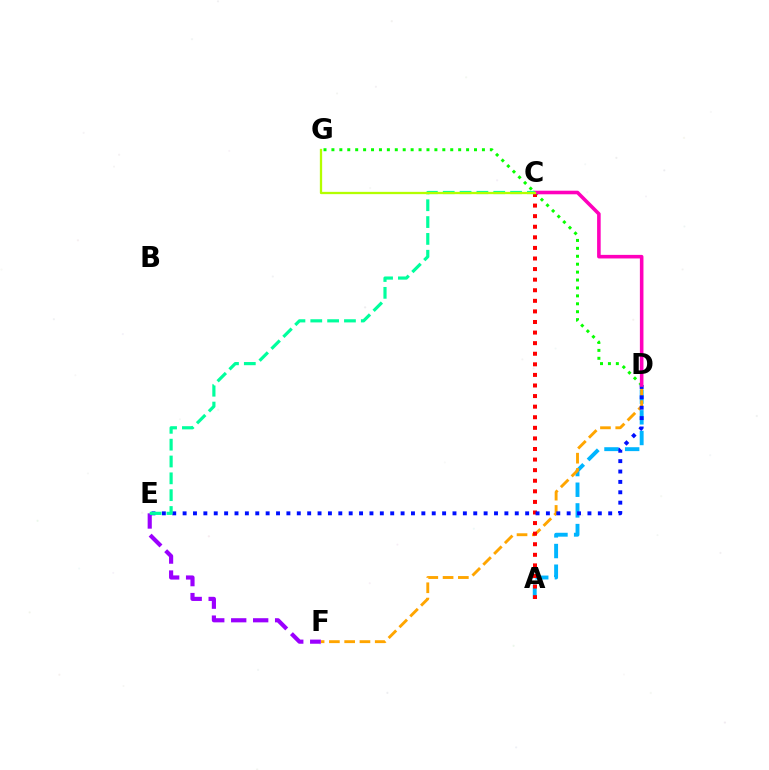{('A', 'D'): [{'color': '#00b5ff', 'line_style': 'dashed', 'thickness': 2.81}], ('D', 'G'): [{'color': '#08ff00', 'line_style': 'dotted', 'thickness': 2.15}], ('D', 'F'): [{'color': '#ffa500', 'line_style': 'dashed', 'thickness': 2.08}], ('E', 'F'): [{'color': '#9b00ff', 'line_style': 'dashed', 'thickness': 2.98}], ('A', 'C'): [{'color': '#ff0000', 'line_style': 'dotted', 'thickness': 2.88}], ('D', 'E'): [{'color': '#0010ff', 'line_style': 'dotted', 'thickness': 2.82}], ('C', 'D'): [{'color': '#ff00bd', 'line_style': 'solid', 'thickness': 2.58}], ('C', 'E'): [{'color': '#00ff9d', 'line_style': 'dashed', 'thickness': 2.29}], ('C', 'G'): [{'color': '#b3ff00', 'line_style': 'solid', 'thickness': 1.65}]}